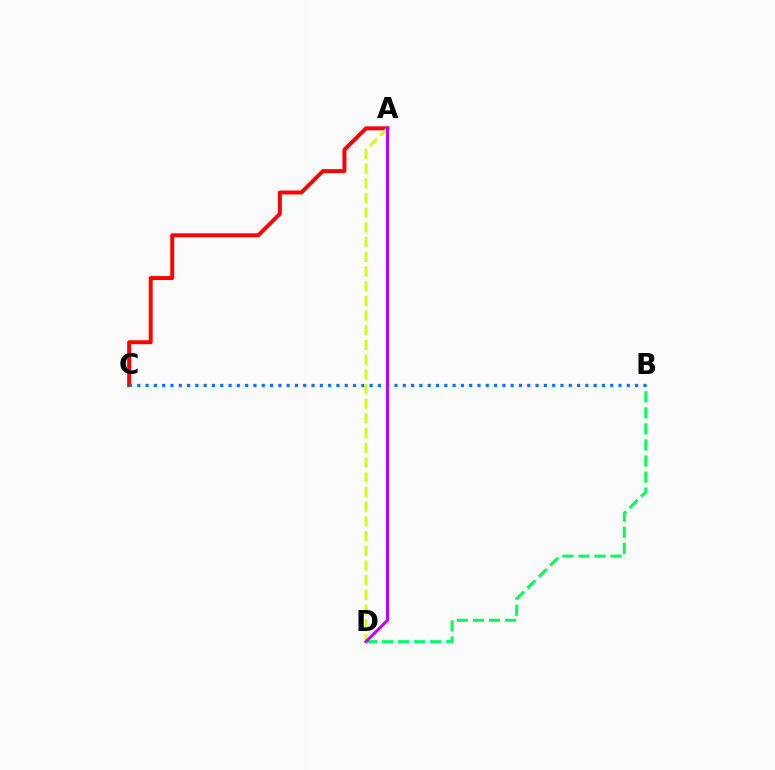{('B', 'D'): [{'color': '#00ff5c', 'line_style': 'dashed', 'thickness': 2.18}], ('A', 'C'): [{'color': '#ff0000', 'line_style': 'solid', 'thickness': 2.85}], ('B', 'C'): [{'color': '#0074ff', 'line_style': 'dotted', 'thickness': 2.25}], ('A', 'D'): [{'color': '#d1ff00', 'line_style': 'dashed', 'thickness': 2.0}, {'color': '#b900ff', 'line_style': 'solid', 'thickness': 2.18}]}